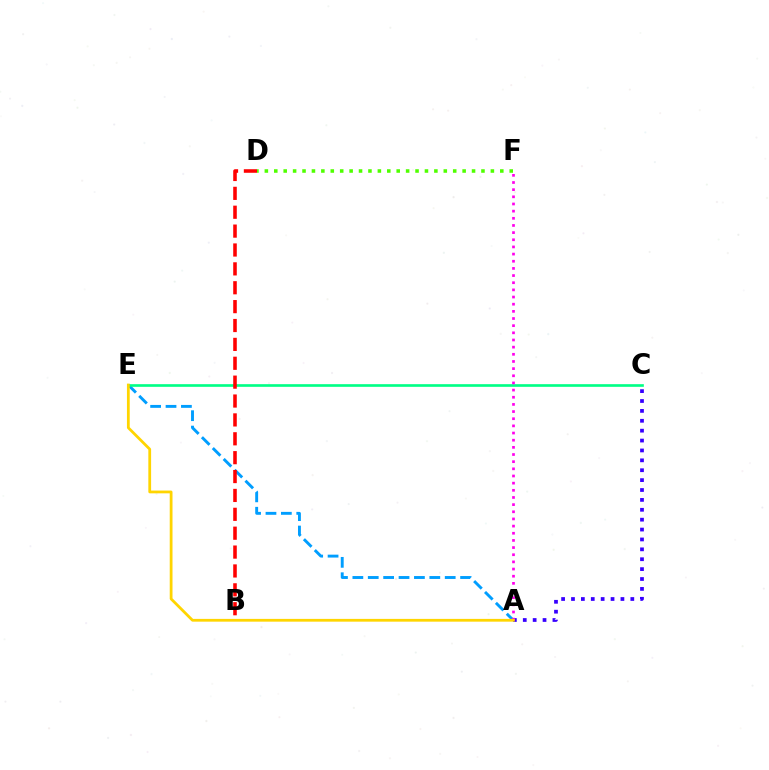{('A', 'E'): [{'color': '#009eff', 'line_style': 'dashed', 'thickness': 2.09}, {'color': '#ffd500', 'line_style': 'solid', 'thickness': 2.0}], ('D', 'F'): [{'color': '#4fff00', 'line_style': 'dotted', 'thickness': 2.56}], ('A', 'C'): [{'color': '#3700ff', 'line_style': 'dotted', 'thickness': 2.69}], ('C', 'E'): [{'color': '#00ff86', 'line_style': 'solid', 'thickness': 1.91}], ('A', 'F'): [{'color': '#ff00ed', 'line_style': 'dotted', 'thickness': 1.94}], ('B', 'D'): [{'color': '#ff0000', 'line_style': 'dashed', 'thickness': 2.56}]}